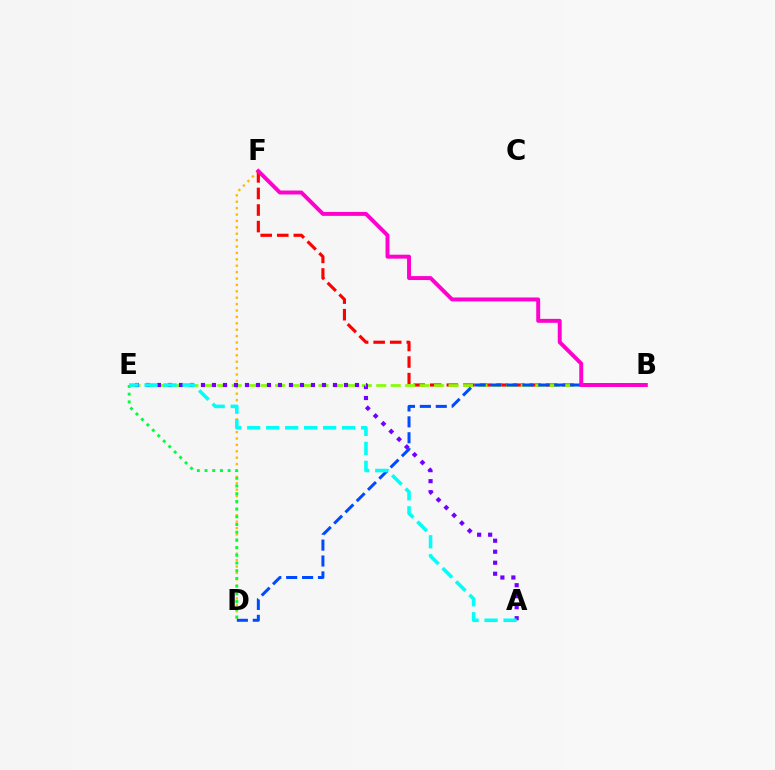{('D', 'F'): [{'color': '#ffbd00', 'line_style': 'dotted', 'thickness': 1.74}], ('B', 'F'): [{'color': '#ff0000', 'line_style': 'dashed', 'thickness': 2.25}, {'color': '#ff00cf', 'line_style': 'solid', 'thickness': 2.83}], ('B', 'E'): [{'color': '#84ff00', 'line_style': 'dashed', 'thickness': 1.96}], ('D', 'E'): [{'color': '#00ff39', 'line_style': 'dotted', 'thickness': 2.09}], ('A', 'E'): [{'color': '#7200ff', 'line_style': 'dotted', 'thickness': 2.99}, {'color': '#00fff6', 'line_style': 'dashed', 'thickness': 2.58}], ('B', 'D'): [{'color': '#004bff', 'line_style': 'dashed', 'thickness': 2.16}]}